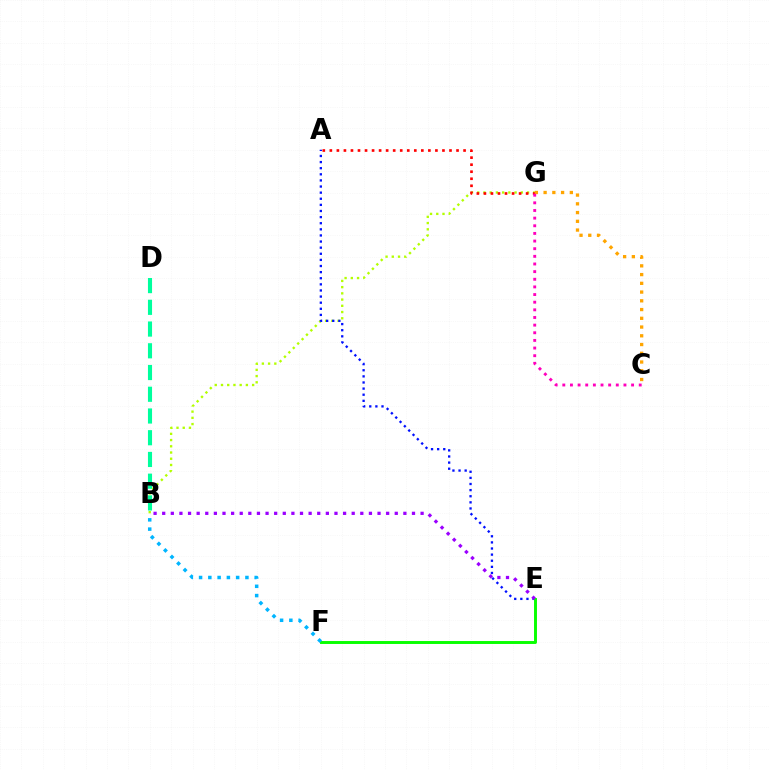{('B', 'G'): [{'color': '#b3ff00', 'line_style': 'dotted', 'thickness': 1.69}], ('A', 'G'): [{'color': '#ff0000', 'line_style': 'dotted', 'thickness': 1.91}], ('A', 'E'): [{'color': '#0010ff', 'line_style': 'dotted', 'thickness': 1.66}], ('E', 'F'): [{'color': '#08ff00', 'line_style': 'solid', 'thickness': 2.11}], ('C', 'G'): [{'color': '#ffa500', 'line_style': 'dotted', 'thickness': 2.38}, {'color': '#ff00bd', 'line_style': 'dotted', 'thickness': 2.08}], ('B', 'D'): [{'color': '#00ff9d', 'line_style': 'dashed', 'thickness': 2.95}], ('B', 'F'): [{'color': '#00b5ff', 'line_style': 'dotted', 'thickness': 2.52}], ('B', 'E'): [{'color': '#9b00ff', 'line_style': 'dotted', 'thickness': 2.34}]}